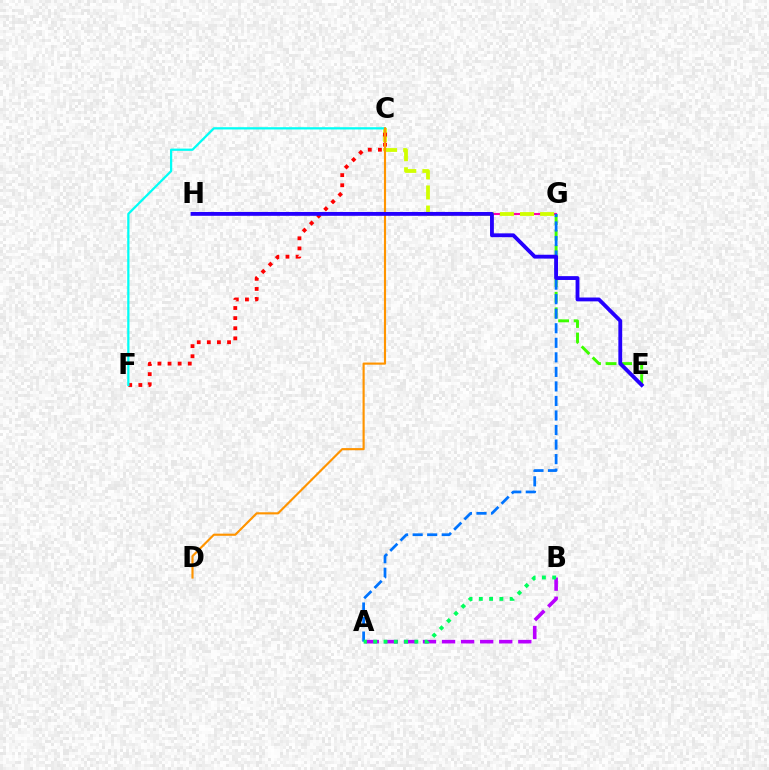{('E', 'G'): [{'color': '#3dff00', 'line_style': 'dashed', 'thickness': 2.11}], ('G', 'H'): [{'color': '#ff00ac', 'line_style': 'solid', 'thickness': 1.52}], ('C', 'G'): [{'color': '#d1ff00', 'line_style': 'dashed', 'thickness': 2.73}], ('C', 'F'): [{'color': '#ff0000', 'line_style': 'dotted', 'thickness': 2.75}, {'color': '#00fff6', 'line_style': 'solid', 'thickness': 1.62}], ('C', 'D'): [{'color': '#ff9400', 'line_style': 'solid', 'thickness': 1.54}], ('A', 'B'): [{'color': '#b900ff', 'line_style': 'dashed', 'thickness': 2.59}, {'color': '#00ff5c', 'line_style': 'dotted', 'thickness': 2.79}], ('A', 'G'): [{'color': '#0074ff', 'line_style': 'dashed', 'thickness': 1.98}], ('E', 'H'): [{'color': '#2500ff', 'line_style': 'solid', 'thickness': 2.76}]}